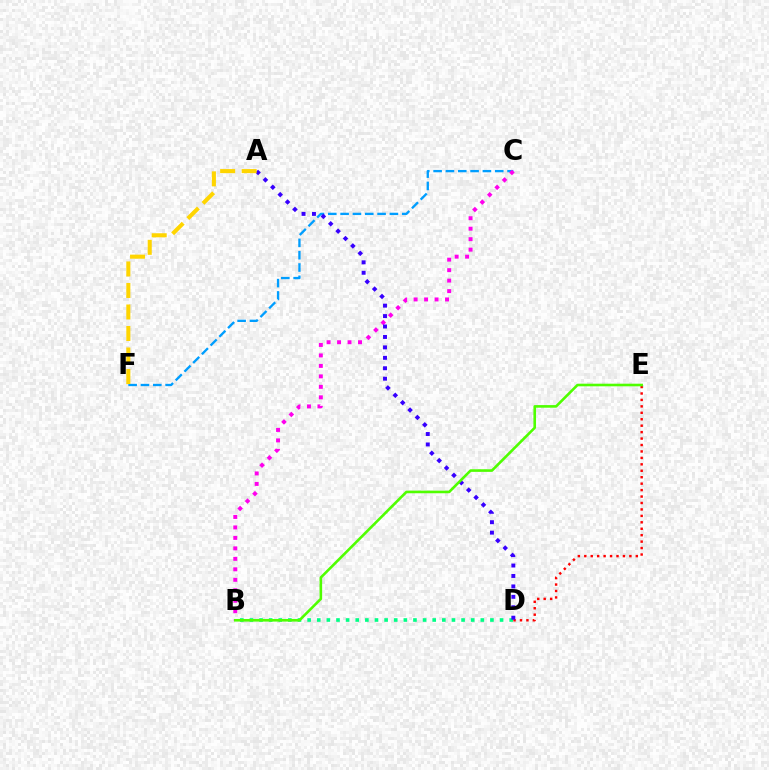{('B', 'D'): [{'color': '#00ff86', 'line_style': 'dotted', 'thickness': 2.61}], ('C', 'F'): [{'color': '#009eff', 'line_style': 'dashed', 'thickness': 1.67}], ('D', 'E'): [{'color': '#ff0000', 'line_style': 'dotted', 'thickness': 1.75}], ('B', 'C'): [{'color': '#ff00ed', 'line_style': 'dotted', 'thickness': 2.85}], ('A', 'D'): [{'color': '#3700ff', 'line_style': 'dotted', 'thickness': 2.84}], ('A', 'F'): [{'color': '#ffd500', 'line_style': 'dashed', 'thickness': 2.92}], ('B', 'E'): [{'color': '#4fff00', 'line_style': 'solid', 'thickness': 1.88}]}